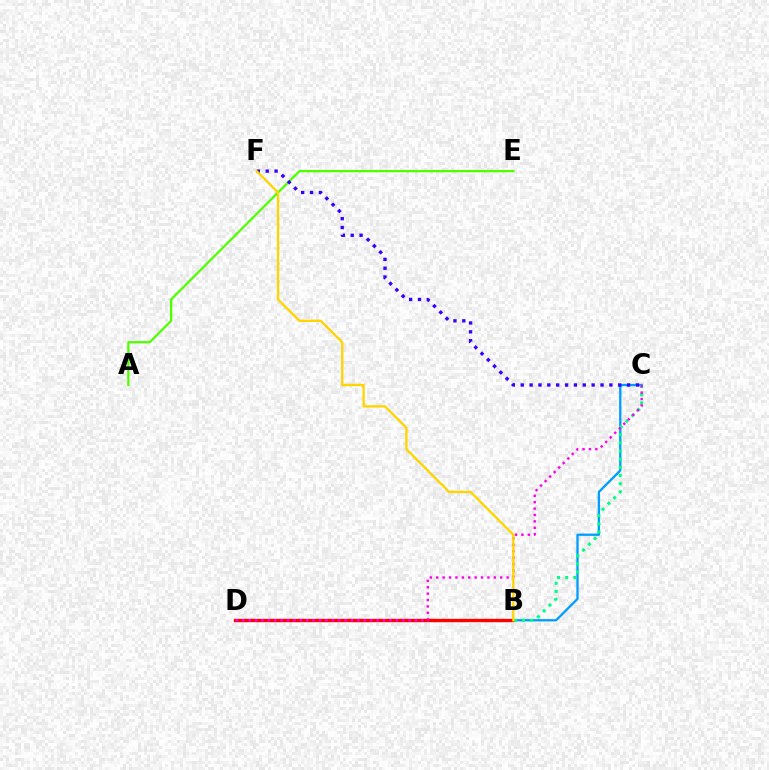{('B', 'C'): [{'color': '#009eff', 'line_style': 'solid', 'thickness': 1.67}, {'color': '#00ff86', 'line_style': 'dotted', 'thickness': 2.22}], ('B', 'D'): [{'color': '#ff0000', 'line_style': 'solid', 'thickness': 2.41}], ('A', 'E'): [{'color': '#4fff00', 'line_style': 'solid', 'thickness': 1.62}], ('C', 'F'): [{'color': '#3700ff', 'line_style': 'dotted', 'thickness': 2.41}], ('C', 'D'): [{'color': '#ff00ed', 'line_style': 'dotted', 'thickness': 1.74}], ('B', 'F'): [{'color': '#ffd500', 'line_style': 'solid', 'thickness': 1.67}]}